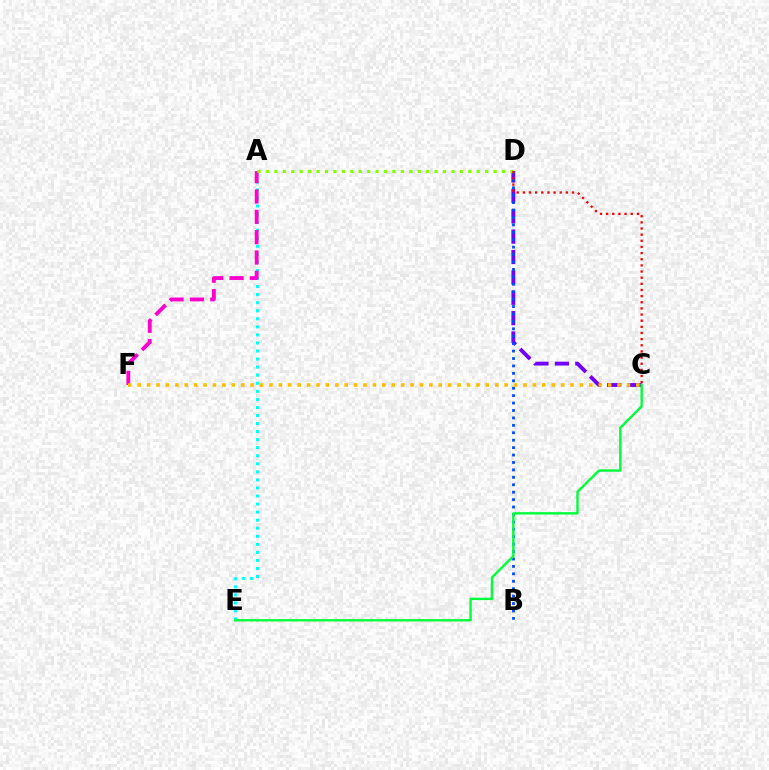{('A', 'E'): [{'color': '#00fff6', 'line_style': 'dotted', 'thickness': 2.19}], ('C', 'D'): [{'color': '#7200ff', 'line_style': 'dashed', 'thickness': 2.77}, {'color': '#ff0000', 'line_style': 'dotted', 'thickness': 1.67}], ('B', 'D'): [{'color': '#004bff', 'line_style': 'dotted', 'thickness': 2.02}], ('A', 'F'): [{'color': '#ff00cf', 'line_style': 'dashed', 'thickness': 2.76}], ('C', 'E'): [{'color': '#00ff39', 'line_style': 'solid', 'thickness': 1.72}], ('A', 'D'): [{'color': '#84ff00', 'line_style': 'dotted', 'thickness': 2.29}], ('C', 'F'): [{'color': '#ffbd00', 'line_style': 'dotted', 'thickness': 2.56}]}